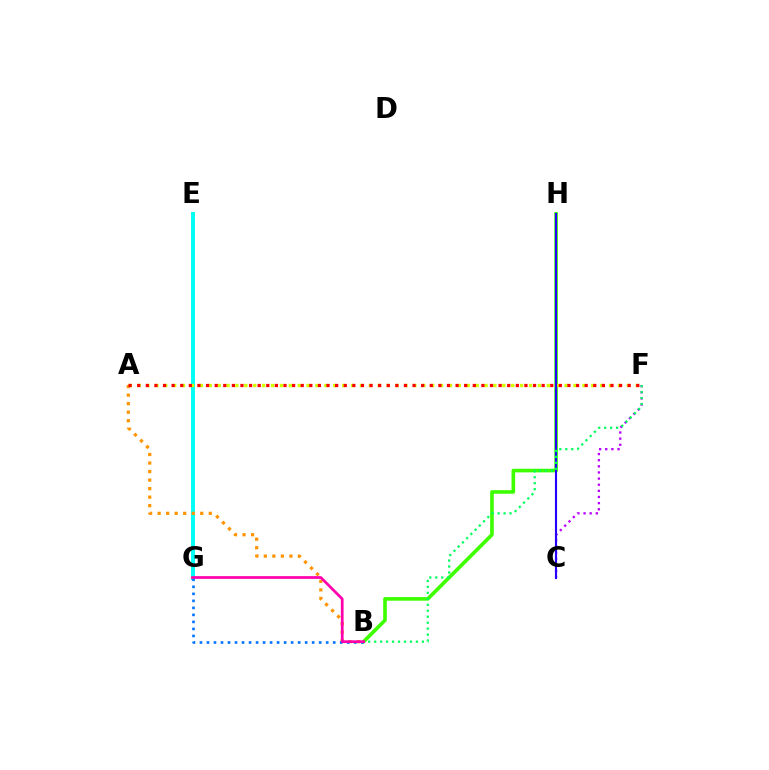{('E', 'G'): [{'color': '#00fff6', 'line_style': 'solid', 'thickness': 2.83}], ('B', 'H'): [{'color': '#3dff00', 'line_style': 'solid', 'thickness': 2.61}], ('C', 'F'): [{'color': '#b900ff', 'line_style': 'dotted', 'thickness': 1.67}], ('A', 'F'): [{'color': '#d1ff00', 'line_style': 'dotted', 'thickness': 2.42}, {'color': '#ff0000', 'line_style': 'dotted', 'thickness': 2.34}], ('A', 'B'): [{'color': '#ff9400', 'line_style': 'dotted', 'thickness': 2.32}], ('C', 'H'): [{'color': '#2500ff', 'line_style': 'solid', 'thickness': 1.53}], ('B', 'G'): [{'color': '#0074ff', 'line_style': 'dotted', 'thickness': 1.91}, {'color': '#ff00ac', 'line_style': 'solid', 'thickness': 1.96}], ('B', 'F'): [{'color': '#00ff5c', 'line_style': 'dotted', 'thickness': 1.62}]}